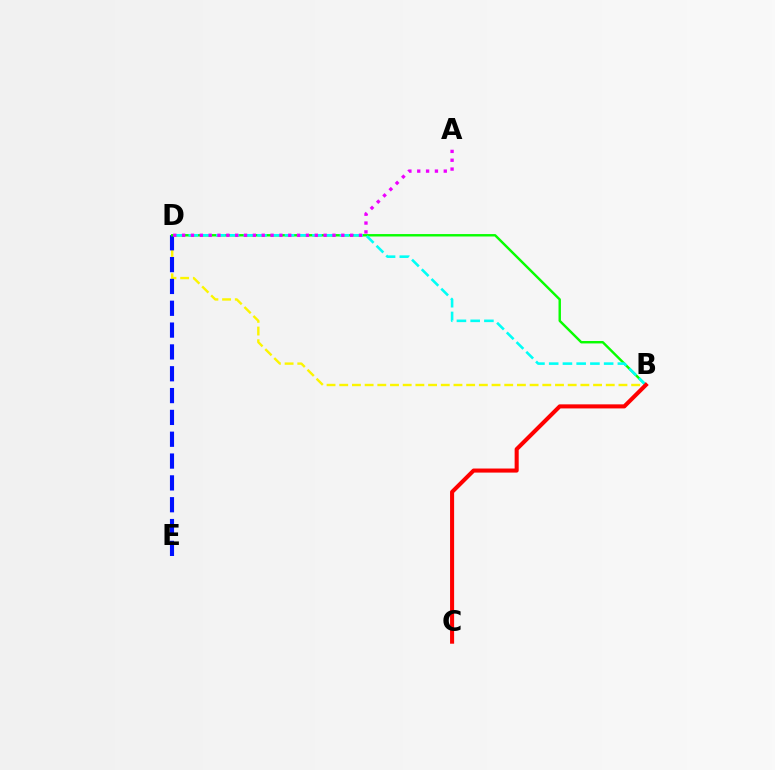{('B', 'D'): [{'color': '#fcf500', 'line_style': 'dashed', 'thickness': 1.72}, {'color': '#08ff00', 'line_style': 'solid', 'thickness': 1.74}, {'color': '#00fff6', 'line_style': 'dashed', 'thickness': 1.87}], ('D', 'E'): [{'color': '#0010ff', 'line_style': 'dashed', 'thickness': 2.97}], ('B', 'C'): [{'color': '#ff0000', 'line_style': 'solid', 'thickness': 2.93}], ('A', 'D'): [{'color': '#ee00ff', 'line_style': 'dotted', 'thickness': 2.4}]}